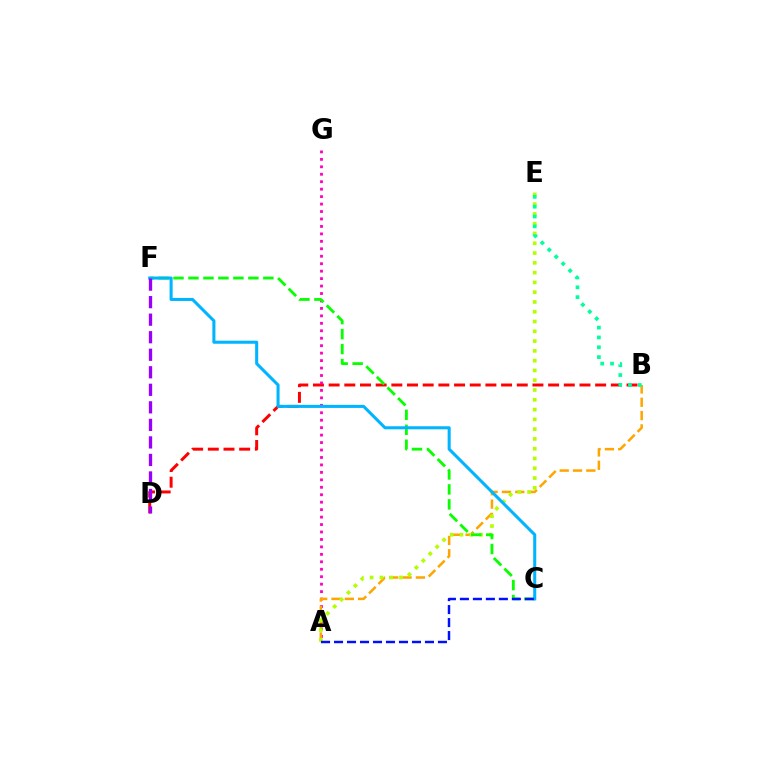{('B', 'D'): [{'color': '#ff0000', 'line_style': 'dashed', 'thickness': 2.13}], ('A', 'G'): [{'color': '#ff00bd', 'line_style': 'dotted', 'thickness': 2.02}], ('A', 'B'): [{'color': '#ffa500', 'line_style': 'dashed', 'thickness': 1.81}], ('A', 'E'): [{'color': '#b3ff00', 'line_style': 'dotted', 'thickness': 2.66}], ('C', 'F'): [{'color': '#08ff00', 'line_style': 'dashed', 'thickness': 2.03}, {'color': '#00b5ff', 'line_style': 'solid', 'thickness': 2.2}], ('B', 'E'): [{'color': '#00ff9d', 'line_style': 'dotted', 'thickness': 2.67}], ('D', 'F'): [{'color': '#9b00ff', 'line_style': 'dashed', 'thickness': 2.38}], ('A', 'C'): [{'color': '#0010ff', 'line_style': 'dashed', 'thickness': 1.76}]}